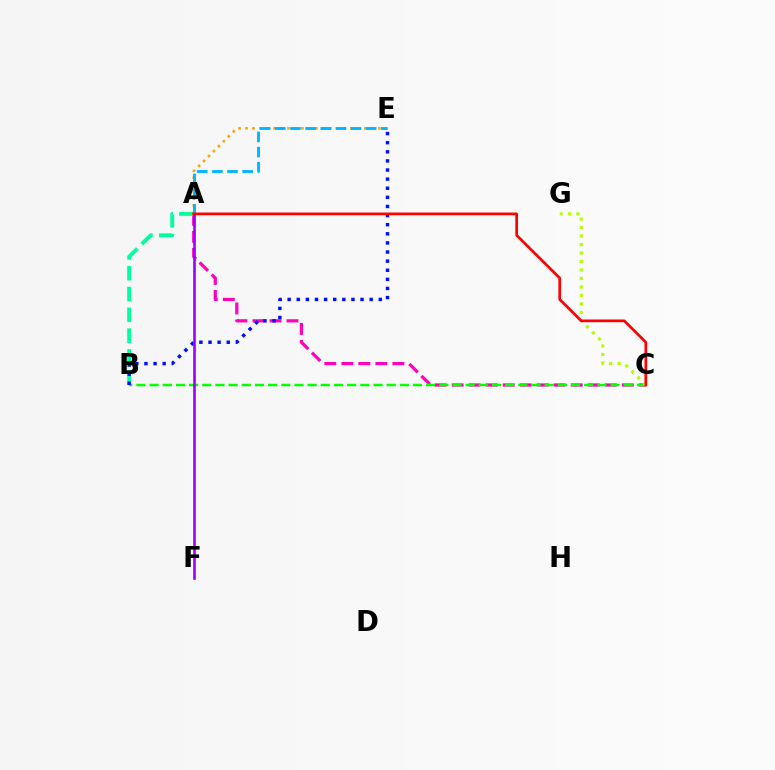{('A', 'C'): [{'color': '#ff00bd', 'line_style': 'dashed', 'thickness': 2.31}, {'color': '#ff0000', 'line_style': 'solid', 'thickness': 1.95}], ('B', 'C'): [{'color': '#08ff00', 'line_style': 'dashed', 'thickness': 1.79}], ('C', 'G'): [{'color': '#b3ff00', 'line_style': 'dotted', 'thickness': 2.31}], ('A', 'B'): [{'color': '#00ff9d', 'line_style': 'dashed', 'thickness': 2.83}], ('A', 'E'): [{'color': '#ffa500', 'line_style': 'dotted', 'thickness': 1.9}, {'color': '#00b5ff', 'line_style': 'dashed', 'thickness': 2.06}], ('B', 'E'): [{'color': '#0010ff', 'line_style': 'dotted', 'thickness': 2.48}], ('A', 'F'): [{'color': '#9b00ff', 'line_style': 'solid', 'thickness': 1.87}]}